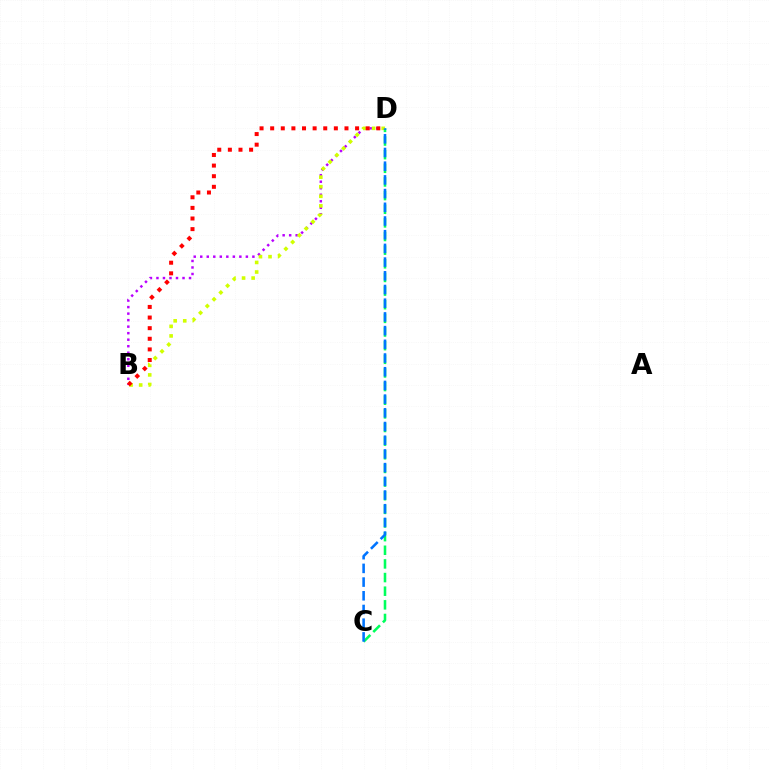{('B', 'D'): [{'color': '#b900ff', 'line_style': 'dotted', 'thickness': 1.77}, {'color': '#d1ff00', 'line_style': 'dotted', 'thickness': 2.6}, {'color': '#ff0000', 'line_style': 'dotted', 'thickness': 2.88}], ('C', 'D'): [{'color': '#00ff5c', 'line_style': 'dashed', 'thickness': 1.85}, {'color': '#0074ff', 'line_style': 'dashed', 'thickness': 1.86}]}